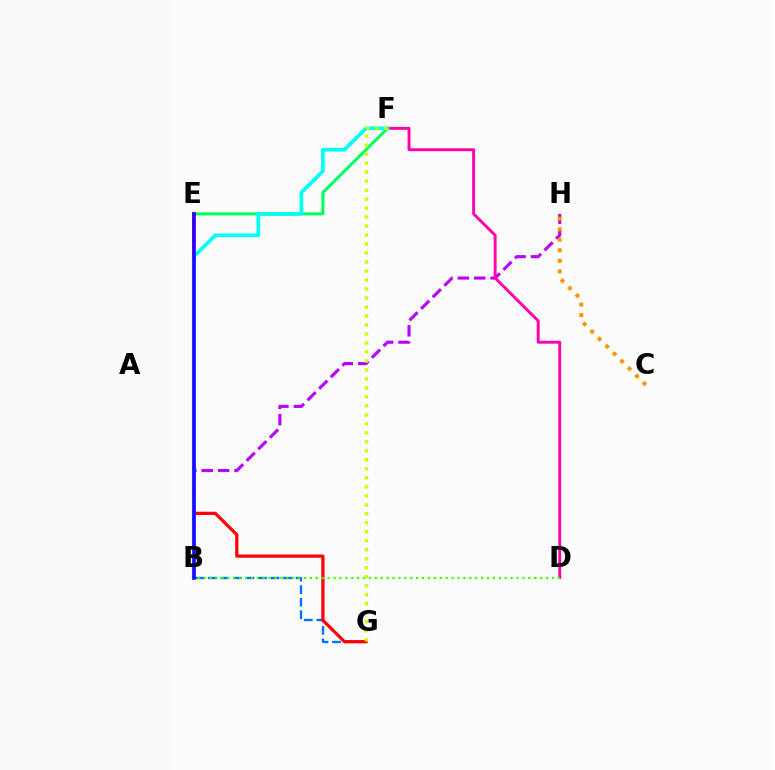{('B', 'G'): [{'color': '#0074ff', 'line_style': 'dashed', 'thickness': 1.71}], ('E', 'F'): [{'color': '#00ff5c', 'line_style': 'solid', 'thickness': 2.18}], ('B', 'H'): [{'color': '#b900ff', 'line_style': 'dashed', 'thickness': 2.23}], ('E', 'G'): [{'color': '#ff0000', 'line_style': 'solid', 'thickness': 2.31}], ('D', 'F'): [{'color': '#ff00ac', 'line_style': 'solid', 'thickness': 2.1}], ('B', 'F'): [{'color': '#00fff6', 'line_style': 'solid', 'thickness': 2.66}], ('B', 'D'): [{'color': '#3dff00', 'line_style': 'dotted', 'thickness': 1.6}], ('C', 'H'): [{'color': '#ff9400', 'line_style': 'dotted', 'thickness': 2.86}], ('B', 'E'): [{'color': '#2500ff', 'line_style': 'solid', 'thickness': 2.57}], ('F', 'G'): [{'color': '#d1ff00', 'line_style': 'dotted', 'thickness': 2.44}]}